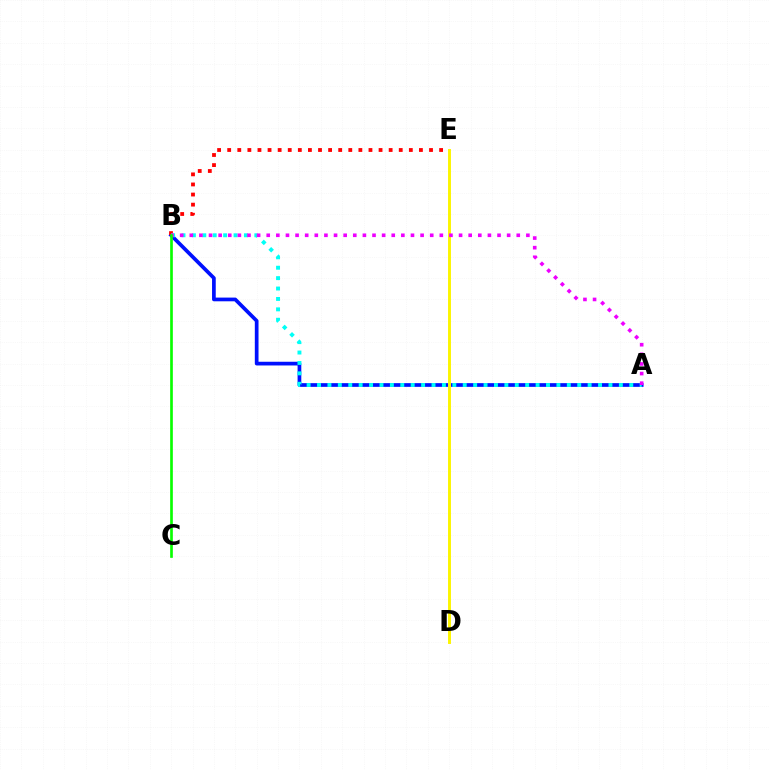{('A', 'B'): [{'color': '#0010ff', 'line_style': 'solid', 'thickness': 2.67}, {'color': '#00fff6', 'line_style': 'dotted', 'thickness': 2.83}, {'color': '#ee00ff', 'line_style': 'dotted', 'thickness': 2.61}], ('B', 'E'): [{'color': '#ff0000', 'line_style': 'dotted', 'thickness': 2.74}], ('D', 'E'): [{'color': '#fcf500', 'line_style': 'solid', 'thickness': 2.11}], ('B', 'C'): [{'color': '#08ff00', 'line_style': 'solid', 'thickness': 1.92}]}